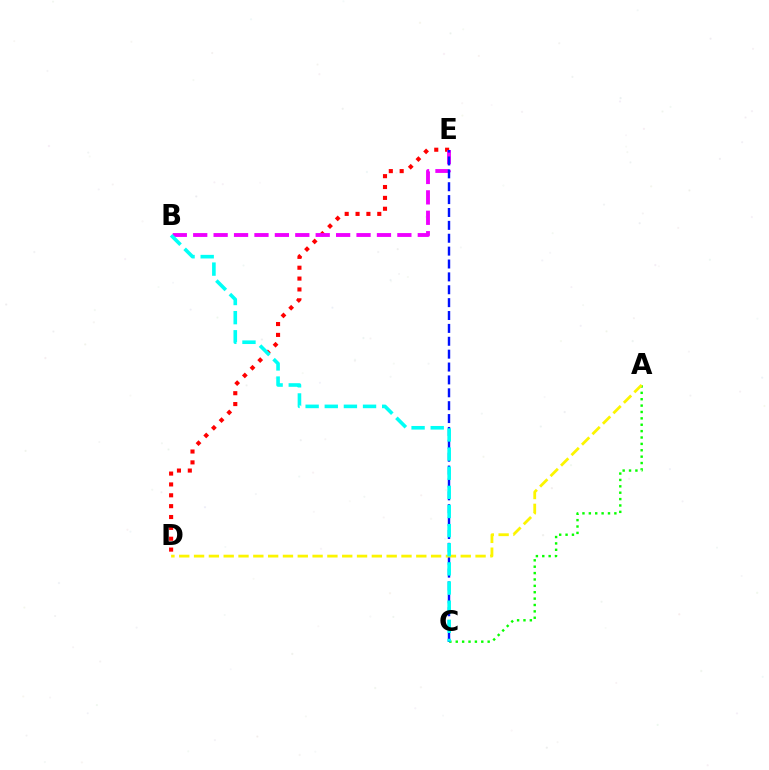{('A', 'C'): [{'color': '#08ff00', 'line_style': 'dotted', 'thickness': 1.73}], ('D', 'E'): [{'color': '#ff0000', 'line_style': 'dotted', 'thickness': 2.95}], ('B', 'E'): [{'color': '#ee00ff', 'line_style': 'dashed', 'thickness': 2.77}], ('C', 'E'): [{'color': '#0010ff', 'line_style': 'dashed', 'thickness': 1.75}], ('A', 'D'): [{'color': '#fcf500', 'line_style': 'dashed', 'thickness': 2.01}], ('B', 'C'): [{'color': '#00fff6', 'line_style': 'dashed', 'thickness': 2.6}]}